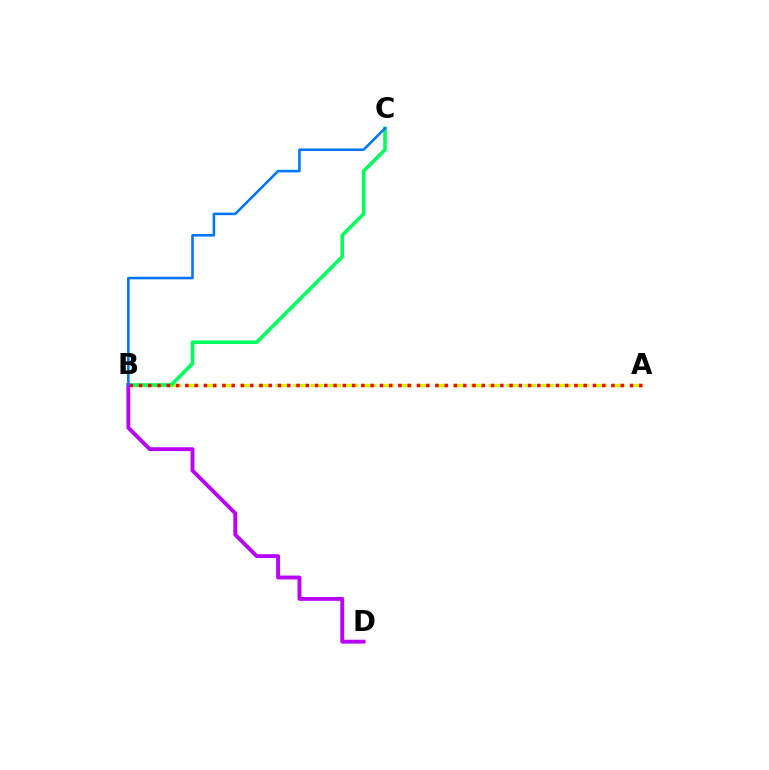{('A', 'B'): [{'color': '#d1ff00', 'line_style': 'dashed', 'thickness': 2.41}, {'color': '#ff0000', 'line_style': 'dotted', 'thickness': 2.52}], ('B', 'C'): [{'color': '#00ff5c', 'line_style': 'solid', 'thickness': 2.59}, {'color': '#0074ff', 'line_style': 'solid', 'thickness': 1.84}], ('B', 'D'): [{'color': '#b900ff', 'line_style': 'solid', 'thickness': 2.78}]}